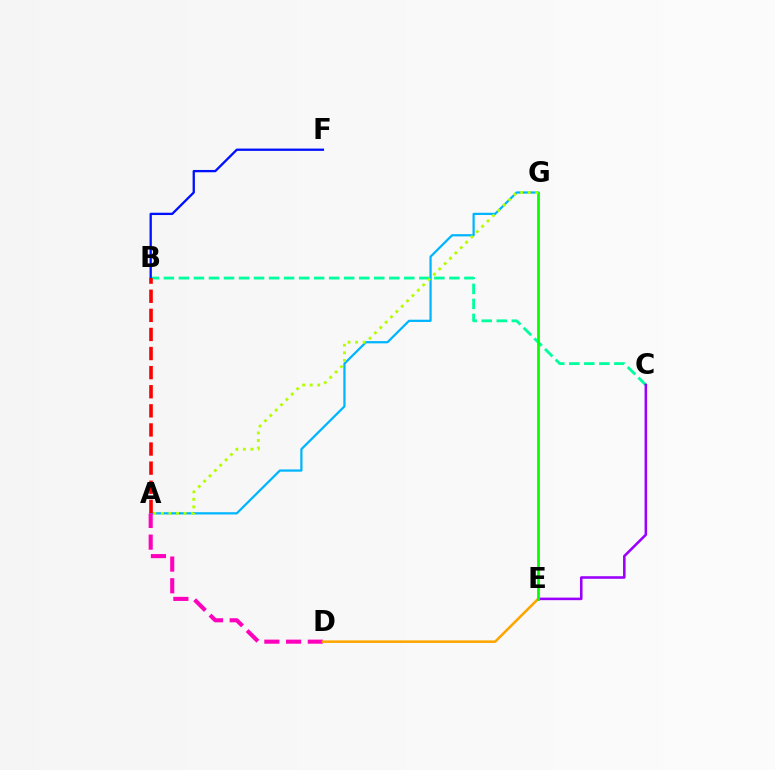{('A', 'G'): [{'color': '#00b5ff', 'line_style': 'solid', 'thickness': 1.61}, {'color': '#b3ff00', 'line_style': 'dotted', 'thickness': 2.05}], ('B', 'C'): [{'color': '#00ff9d', 'line_style': 'dashed', 'thickness': 2.04}], ('A', 'D'): [{'color': '#ff00bd', 'line_style': 'dashed', 'thickness': 2.95}], ('C', 'E'): [{'color': '#9b00ff', 'line_style': 'solid', 'thickness': 1.84}], ('D', 'E'): [{'color': '#ffa500', 'line_style': 'solid', 'thickness': 1.84}], ('E', 'G'): [{'color': '#08ff00', 'line_style': 'solid', 'thickness': 1.99}], ('B', 'F'): [{'color': '#0010ff', 'line_style': 'solid', 'thickness': 1.66}], ('A', 'B'): [{'color': '#ff0000', 'line_style': 'dashed', 'thickness': 2.59}]}